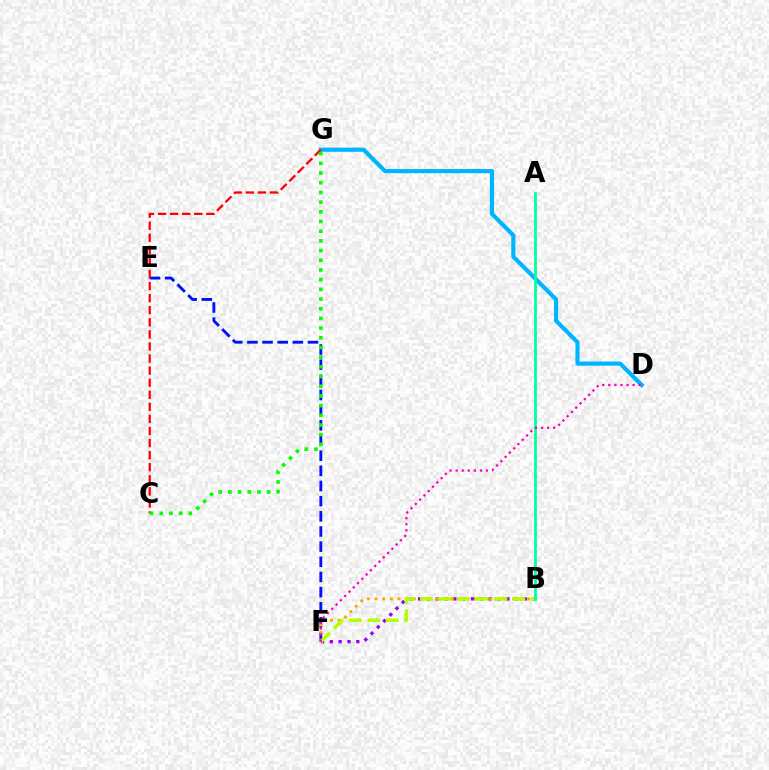{('B', 'F'): [{'color': '#9b00ff', 'line_style': 'dotted', 'thickness': 2.4}, {'color': '#ffa500', 'line_style': 'dotted', 'thickness': 2.08}, {'color': '#b3ff00', 'line_style': 'dashed', 'thickness': 2.51}], ('E', 'F'): [{'color': '#0010ff', 'line_style': 'dashed', 'thickness': 2.06}], ('D', 'G'): [{'color': '#00b5ff', 'line_style': 'solid', 'thickness': 2.99}], ('A', 'B'): [{'color': '#00ff9d', 'line_style': 'solid', 'thickness': 1.97}], ('D', 'F'): [{'color': '#ff00bd', 'line_style': 'dotted', 'thickness': 1.65}], ('C', 'G'): [{'color': '#ff0000', 'line_style': 'dashed', 'thickness': 1.64}, {'color': '#08ff00', 'line_style': 'dotted', 'thickness': 2.63}]}